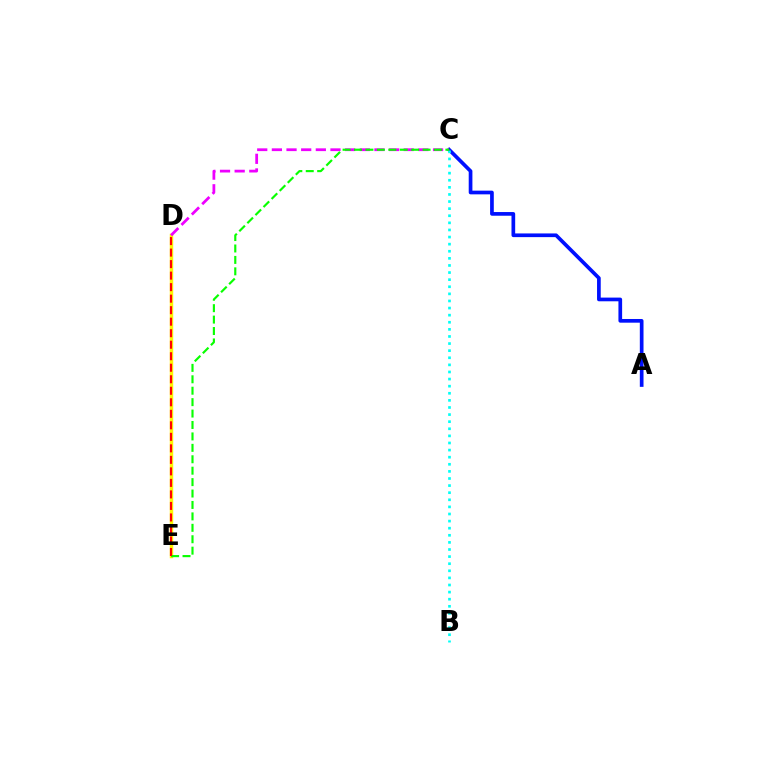{('D', 'E'): [{'color': '#fcf500', 'line_style': 'solid', 'thickness': 2.48}, {'color': '#ff0000', 'line_style': 'dashed', 'thickness': 1.56}], ('A', 'C'): [{'color': '#0010ff', 'line_style': 'solid', 'thickness': 2.66}], ('C', 'D'): [{'color': '#ee00ff', 'line_style': 'dashed', 'thickness': 1.99}], ('B', 'C'): [{'color': '#00fff6', 'line_style': 'dotted', 'thickness': 1.93}], ('C', 'E'): [{'color': '#08ff00', 'line_style': 'dashed', 'thickness': 1.55}]}